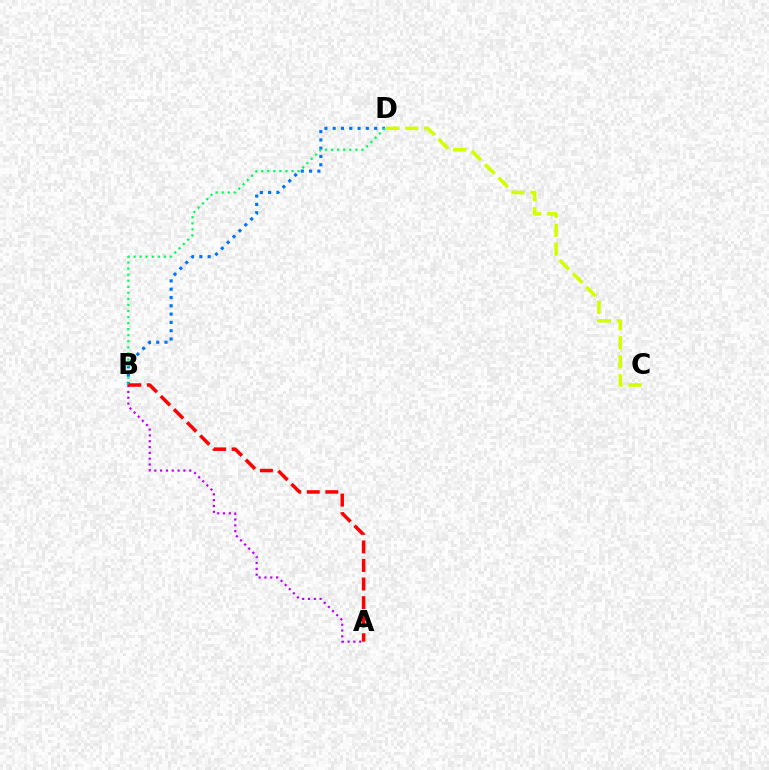{('B', 'D'): [{'color': '#0074ff', 'line_style': 'dotted', 'thickness': 2.25}, {'color': '#00ff5c', 'line_style': 'dotted', 'thickness': 1.65}], ('C', 'D'): [{'color': '#d1ff00', 'line_style': 'dashed', 'thickness': 2.58}], ('A', 'B'): [{'color': '#b900ff', 'line_style': 'dotted', 'thickness': 1.58}, {'color': '#ff0000', 'line_style': 'dashed', 'thickness': 2.52}]}